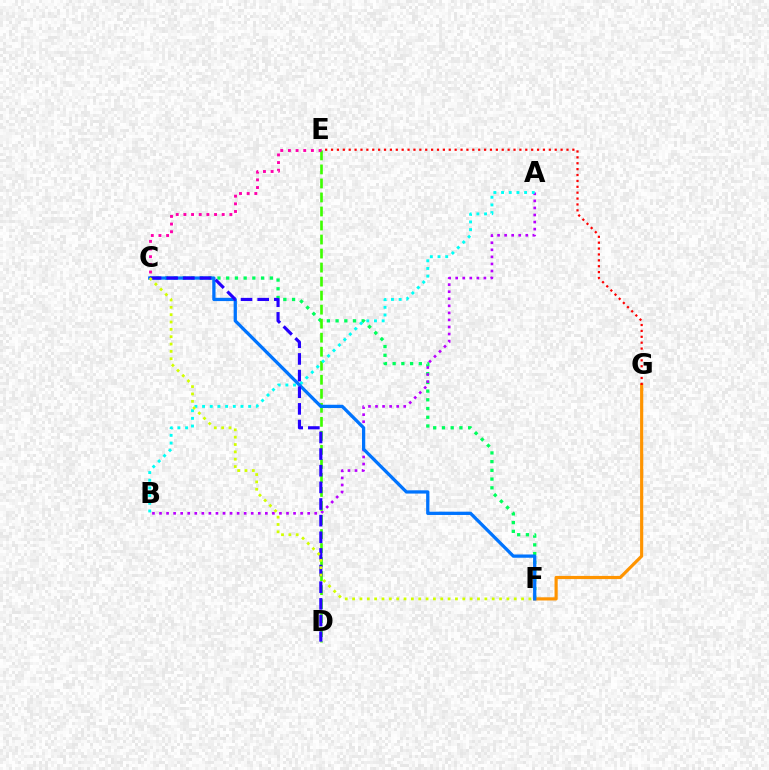{('C', 'F'): [{'color': '#00ff5c', 'line_style': 'dotted', 'thickness': 2.37}, {'color': '#0074ff', 'line_style': 'solid', 'thickness': 2.35}, {'color': '#d1ff00', 'line_style': 'dotted', 'thickness': 2.0}], ('A', 'B'): [{'color': '#b900ff', 'line_style': 'dotted', 'thickness': 1.92}, {'color': '#00fff6', 'line_style': 'dotted', 'thickness': 2.09}], ('F', 'G'): [{'color': '#ff9400', 'line_style': 'solid', 'thickness': 2.28}], ('E', 'G'): [{'color': '#ff0000', 'line_style': 'dotted', 'thickness': 1.6}], ('D', 'E'): [{'color': '#3dff00', 'line_style': 'dashed', 'thickness': 1.91}], ('C', 'D'): [{'color': '#2500ff', 'line_style': 'dashed', 'thickness': 2.26}], ('C', 'E'): [{'color': '#ff00ac', 'line_style': 'dotted', 'thickness': 2.08}]}